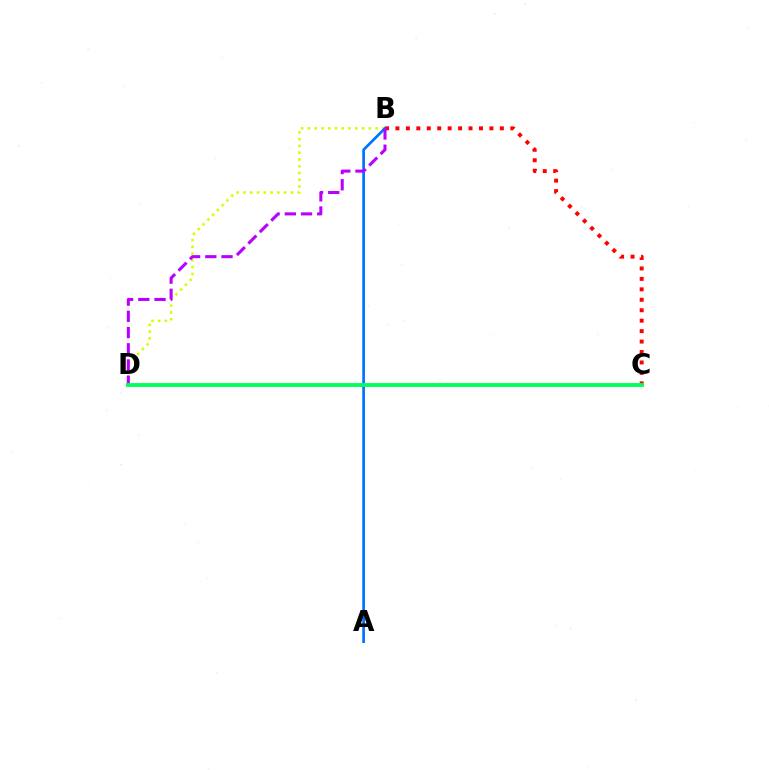{('B', 'C'): [{'color': '#ff0000', 'line_style': 'dotted', 'thickness': 2.84}], ('B', 'D'): [{'color': '#d1ff00', 'line_style': 'dotted', 'thickness': 1.84}, {'color': '#b900ff', 'line_style': 'dashed', 'thickness': 2.2}], ('A', 'B'): [{'color': '#0074ff', 'line_style': 'solid', 'thickness': 1.94}], ('C', 'D'): [{'color': '#00ff5c', 'line_style': 'solid', 'thickness': 2.77}]}